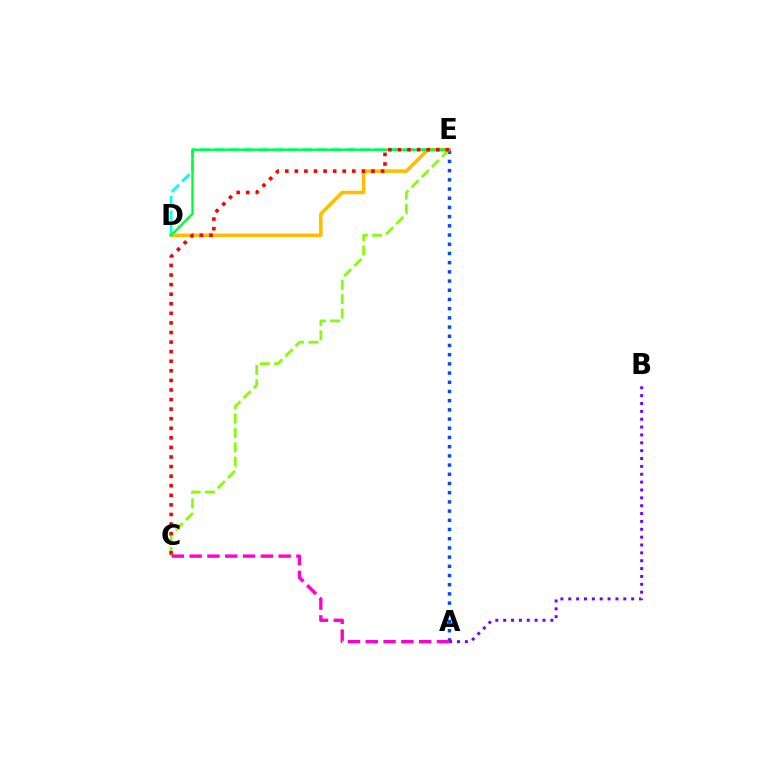{('D', 'E'): [{'color': '#00fff6', 'line_style': 'dashed', 'thickness': 1.98}, {'color': '#ffbd00', 'line_style': 'solid', 'thickness': 2.57}, {'color': '#00ff39', 'line_style': 'solid', 'thickness': 1.74}], ('A', 'E'): [{'color': '#004bff', 'line_style': 'dotted', 'thickness': 2.5}], ('C', 'E'): [{'color': '#84ff00', 'line_style': 'dashed', 'thickness': 1.95}, {'color': '#ff0000', 'line_style': 'dotted', 'thickness': 2.6}], ('A', 'C'): [{'color': '#ff00cf', 'line_style': 'dashed', 'thickness': 2.42}], ('A', 'B'): [{'color': '#7200ff', 'line_style': 'dotted', 'thickness': 2.14}]}